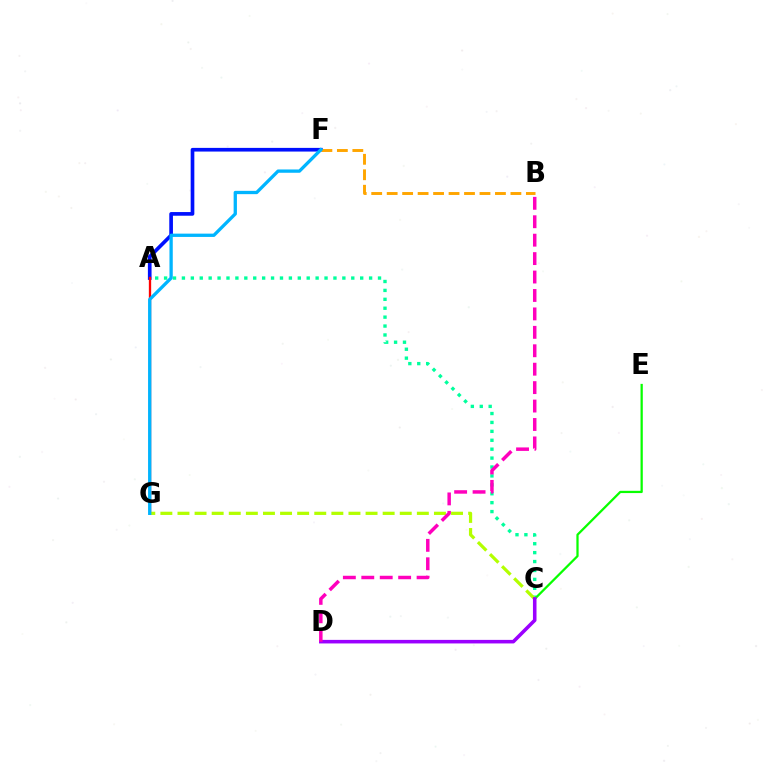{('A', 'F'): [{'color': '#0010ff', 'line_style': 'solid', 'thickness': 2.64}], ('A', 'G'): [{'color': '#ff0000', 'line_style': 'solid', 'thickness': 1.67}], ('A', 'C'): [{'color': '#00ff9d', 'line_style': 'dotted', 'thickness': 2.42}], ('C', 'E'): [{'color': '#08ff00', 'line_style': 'solid', 'thickness': 1.62}], ('B', 'F'): [{'color': '#ffa500', 'line_style': 'dashed', 'thickness': 2.1}], ('C', 'G'): [{'color': '#b3ff00', 'line_style': 'dashed', 'thickness': 2.32}], ('C', 'D'): [{'color': '#9b00ff', 'line_style': 'solid', 'thickness': 2.56}], ('F', 'G'): [{'color': '#00b5ff', 'line_style': 'solid', 'thickness': 2.38}], ('B', 'D'): [{'color': '#ff00bd', 'line_style': 'dashed', 'thickness': 2.5}]}